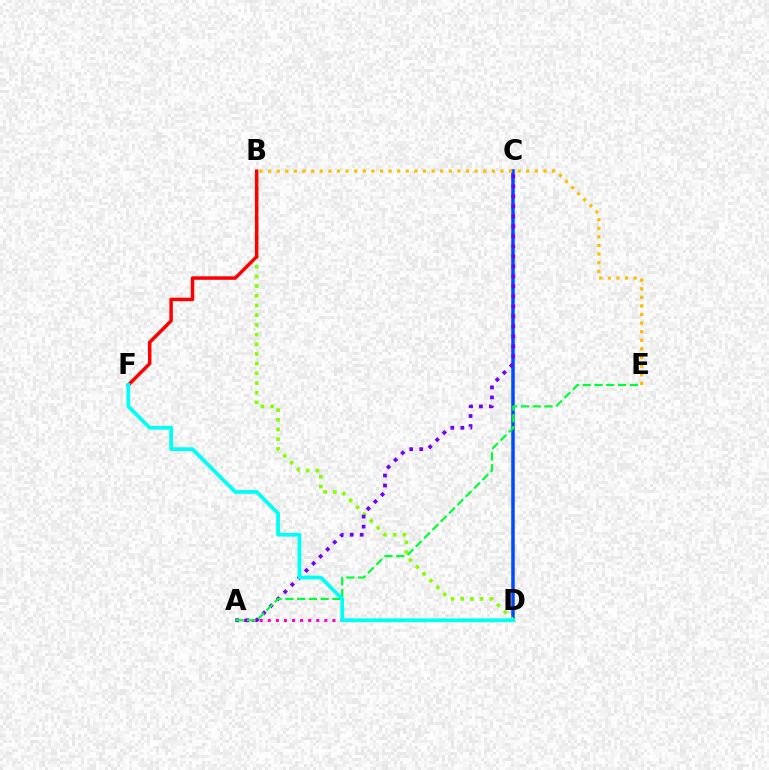{('C', 'D'): [{'color': '#004bff', 'line_style': 'solid', 'thickness': 2.52}], ('B', 'E'): [{'color': '#ffbd00', 'line_style': 'dotted', 'thickness': 2.34}], ('B', 'D'): [{'color': '#84ff00', 'line_style': 'dotted', 'thickness': 2.63}], ('A', 'D'): [{'color': '#ff00cf', 'line_style': 'dotted', 'thickness': 2.19}], ('A', 'C'): [{'color': '#7200ff', 'line_style': 'dotted', 'thickness': 2.72}], ('A', 'E'): [{'color': '#00ff39', 'line_style': 'dashed', 'thickness': 1.6}], ('B', 'F'): [{'color': '#ff0000', 'line_style': 'solid', 'thickness': 2.5}], ('D', 'F'): [{'color': '#00fff6', 'line_style': 'solid', 'thickness': 2.73}]}